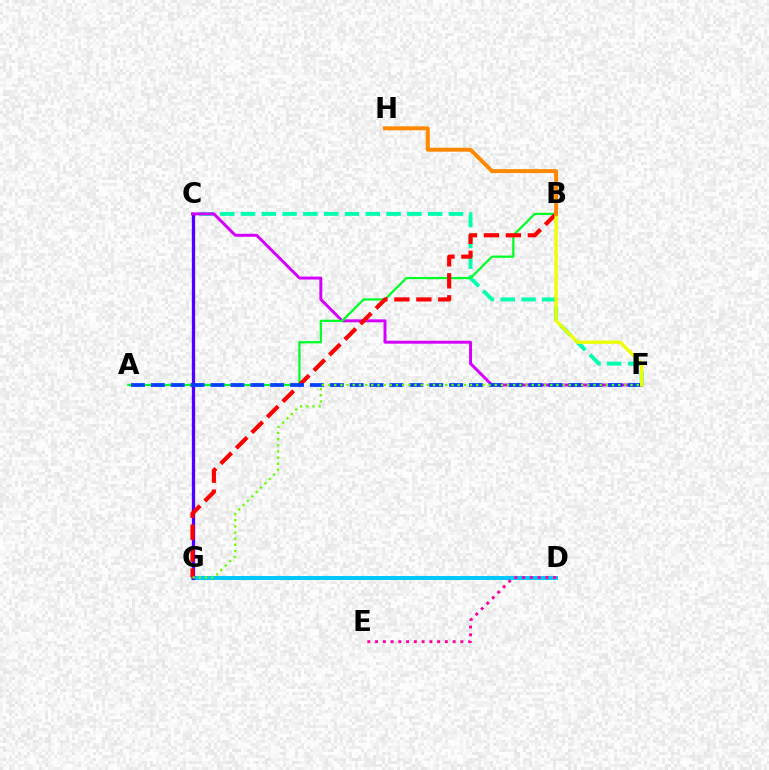{('D', 'G'): [{'color': '#00c7ff', 'line_style': 'solid', 'thickness': 2.85}], ('C', 'F'): [{'color': '#00ffaf', 'line_style': 'dashed', 'thickness': 2.83}, {'color': '#d600ff', 'line_style': 'solid', 'thickness': 2.13}], ('C', 'G'): [{'color': '#4f00ff', 'line_style': 'solid', 'thickness': 2.38}], ('A', 'B'): [{'color': '#00ff27', 'line_style': 'solid', 'thickness': 1.62}], ('B', 'G'): [{'color': '#ff0000', 'line_style': 'dashed', 'thickness': 2.98}], ('A', 'F'): [{'color': '#003fff', 'line_style': 'dashed', 'thickness': 2.7}], ('B', 'F'): [{'color': '#eeff00', 'line_style': 'solid', 'thickness': 2.4}], ('D', 'E'): [{'color': '#ff00a0', 'line_style': 'dotted', 'thickness': 2.11}], ('F', 'G'): [{'color': '#66ff00', 'line_style': 'dotted', 'thickness': 1.68}], ('B', 'H'): [{'color': '#ff8800', 'line_style': 'solid', 'thickness': 2.86}]}